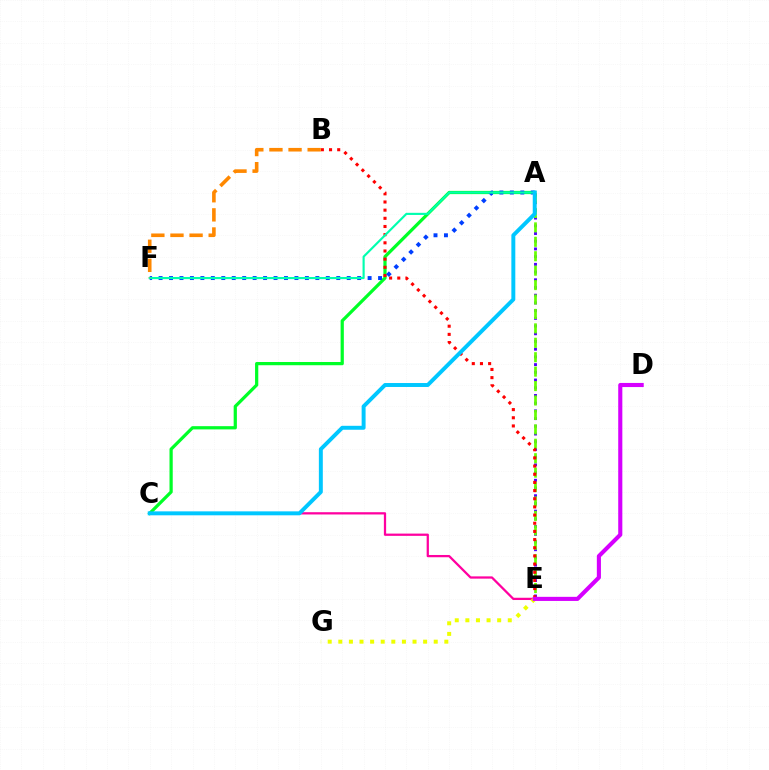{('A', 'E'): [{'color': '#4f00ff', 'line_style': 'dotted', 'thickness': 2.1}, {'color': '#66ff00', 'line_style': 'dashed', 'thickness': 1.96}], ('A', 'C'): [{'color': '#00ff27', 'line_style': 'solid', 'thickness': 2.32}, {'color': '#00c7ff', 'line_style': 'solid', 'thickness': 2.84}], ('B', 'E'): [{'color': '#ff0000', 'line_style': 'dotted', 'thickness': 2.22}], ('C', 'E'): [{'color': '#ff00a0', 'line_style': 'solid', 'thickness': 1.63}], ('E', 'G'): [{'color': '#eeff00', 'line_style': 'dotted', 'thickness': 2.88}], ('A', 'F'): [{'color': '#003fff', 'line_style': 'dotted', 'thickness': 2.84}, {'color': '#00ffaf', 'line_style': 'solid', 'thickness': 1.55}], ('B', 'F'): [{'color': '#ff8800', 'line_style': 'dashed', 'thickness': 2.6}], ('D', 'E'): [{'color': '#d600ff', 'line_style': 'solid', 'thickness': 2.96}]}